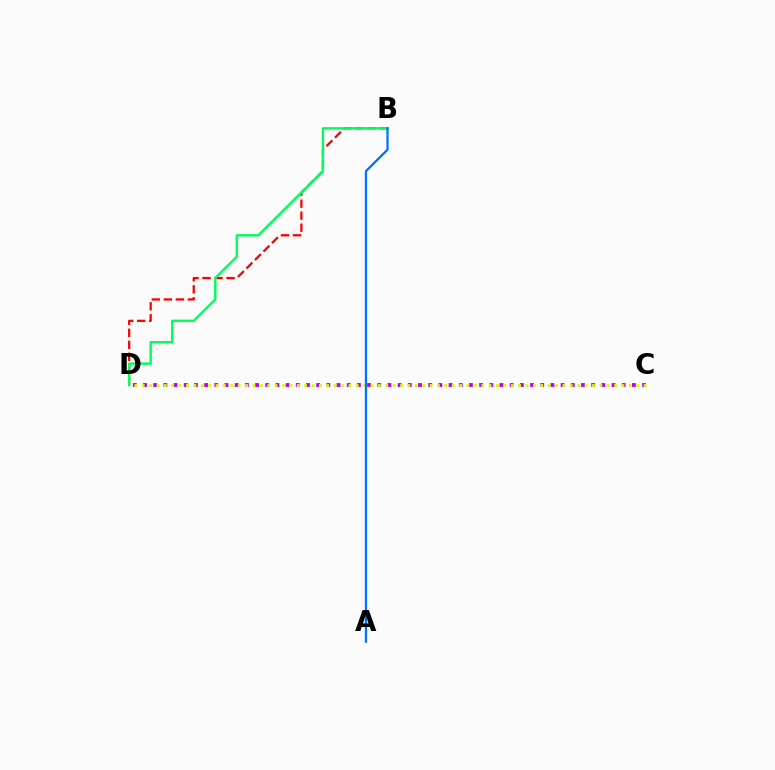{('B', 'D'): [{'color': '#ff0000', 'line_style': 'dashed', 'thickness': 1.63}, {'color': '#00ff5c', 'line_style': 'solid', 'thickness': 1.73}], ('C', 'D'): [{'color': '#b900ff', 'line_style': 'dotted', 'thickness': 2.77}, {'color': '#d1ff00', 'line_style': 'dotted', 'thickness': 2.01}], ('A', 'B'): [{'color': '#0074ff', 'line_style': 'solid', 'thickness': 1.65}]}